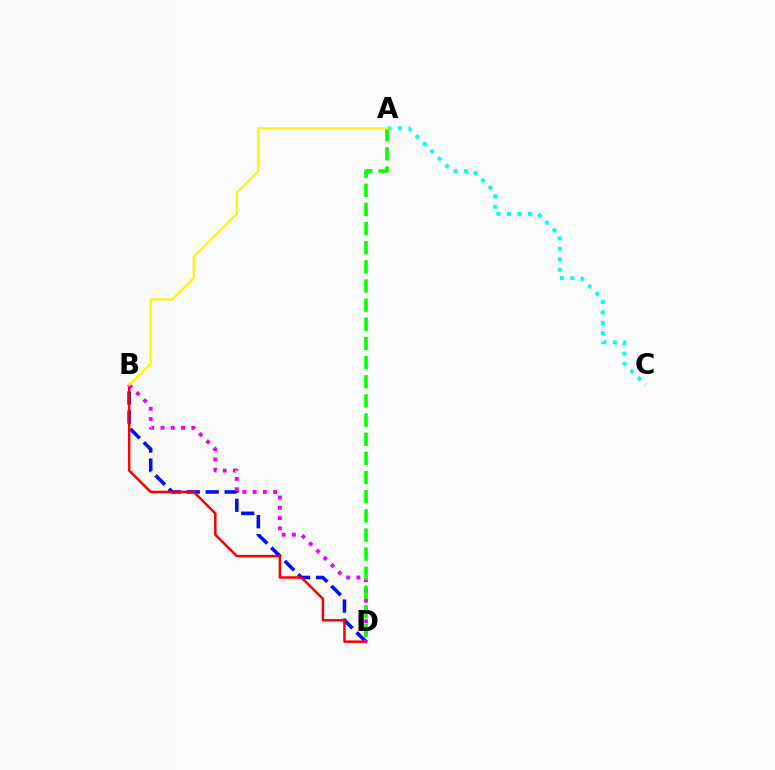{('B', 'D'): [{'color': '#0010ff', 'line_style': 'dashed', 'thickness': 2.58}, {'color': '#ff0000', 'line_style': 'solid', 'thickness': 1.79}, {'color': '#ee00ff', 'line_style': 'dotted', 'thickness': 2.79}], ('A', 'C'): [{'color': '#00fff6', 'line_style': 'dotted', 'thickness': 2.84}], ('A', 'D'): [{'color': '#08ff00', 'line_style': 'dashed', 'thickness': 2.6}], ('A', 'B'): [{'color': '#fcf500', 'line_style': 'solid', 'thickness': 1.52}]}